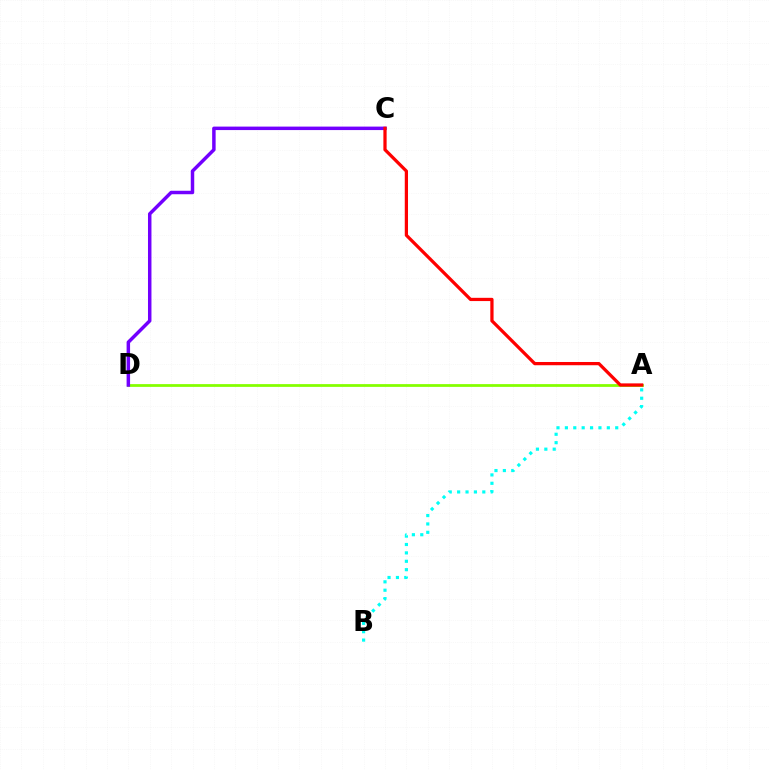{('A', 'B'): [{'color': '#00fff6', 'line_style': 'dotted', 'thickness': 2.28}], ('A', 'D'): [{'color': '#84ff00', 'line_style': 'solid', 'thickness': 1.99}], ('C', 'D'): [{'color': '#7200ff', 'line_style': 'solid', 'thickness': 2.5}], ('A', 'C'): [{'color': '#ff0000', 'line_style': 'solid', 'thickness': 2.34}]}